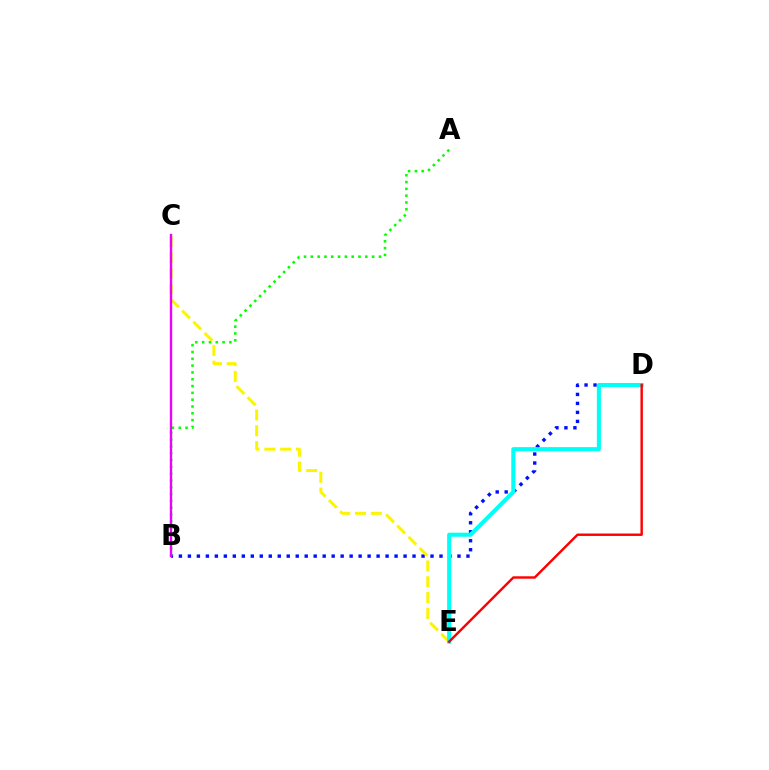{('B', 'D'): [{'color': '#0010ff', 'line_style': 'dotted', 'thickness': 2.44}], ('C', 'E'): [{'color': '#fcf500', 'line_style': 'dashed', 'thickness': 2.15}], ('A', 'B'): [{'color': '#08ff00', 'line_style': 'dotted', 'thickness': 1.85}], ('D', 'E'): [{'color': '#00fff6', 'line_style': 'solid', 'thickness': 2.94}, {'color': '#ff0000', 'line_style': 'solid', 'thickness': 1.75}], ('B', 'C'): [{'color': '#ee00ff', 'line_style': 'solid', 'thickness': 1.71}]}